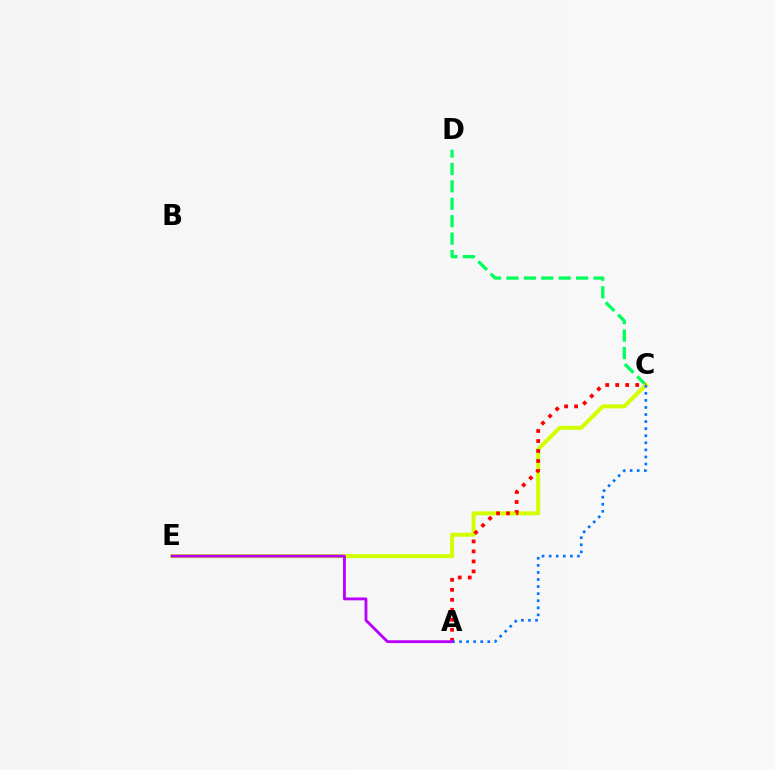{('C', 'D'): [{'color': '#00ff5c', 'line_style': 'dashed', 'thickness': 2.37}], ('C', 'E'): [{'color': '#d1ff00', 'line_style': 'solid', 'thickness': 2.86}], ('A', 'C'): [{'color': '#ff0000', 'line_style': 'dotted', 'thickness': 2.71}, {'color': '#0074ff', 'line_style': 'dotted', 'thickness': 1.92}], ('A', 'E'): [{'color': '#b900ff', 'line_style': 'solid', 'thickness': 2.05}]}